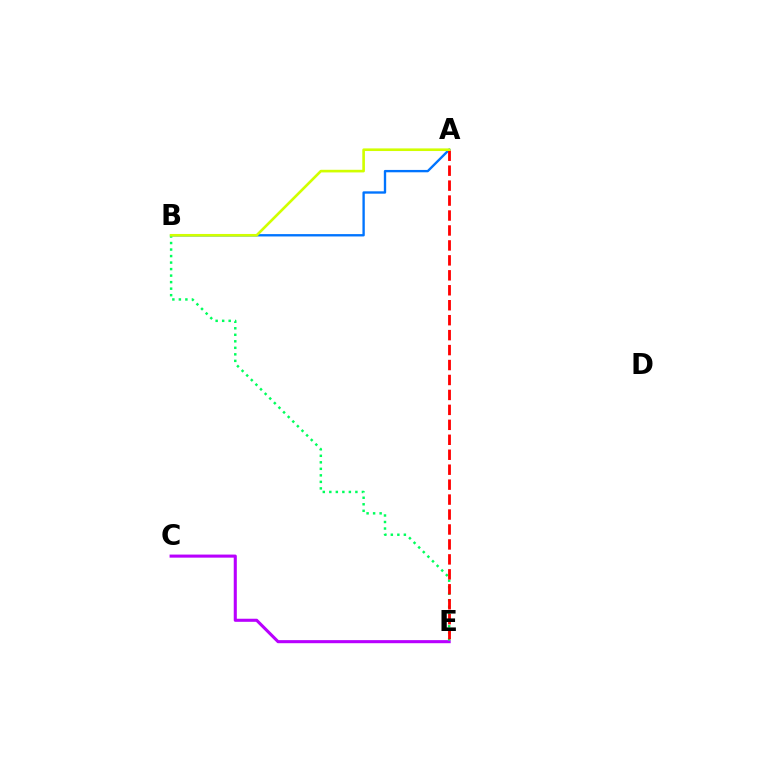{('A', 'B'): [{'color': '#0074ff', 'line_style': 'solid', 'thickness': 1.69}, {'color': '#d1ff00', 'line_style': 'solid', 'thickness': 1.9}], ('C', 'E'): [{'color': '#b900ff', 'line_style': 'solid', 'thickness': 2.22}], ('B', 'E'): [{'color': '#00ff5c', 'line_style': 'dotted', 'thickness': 1.77}], ('A', 'E'): [{'color': '#ff0000', 'line_style': 'dashed', 'thickness': 2.03}]}